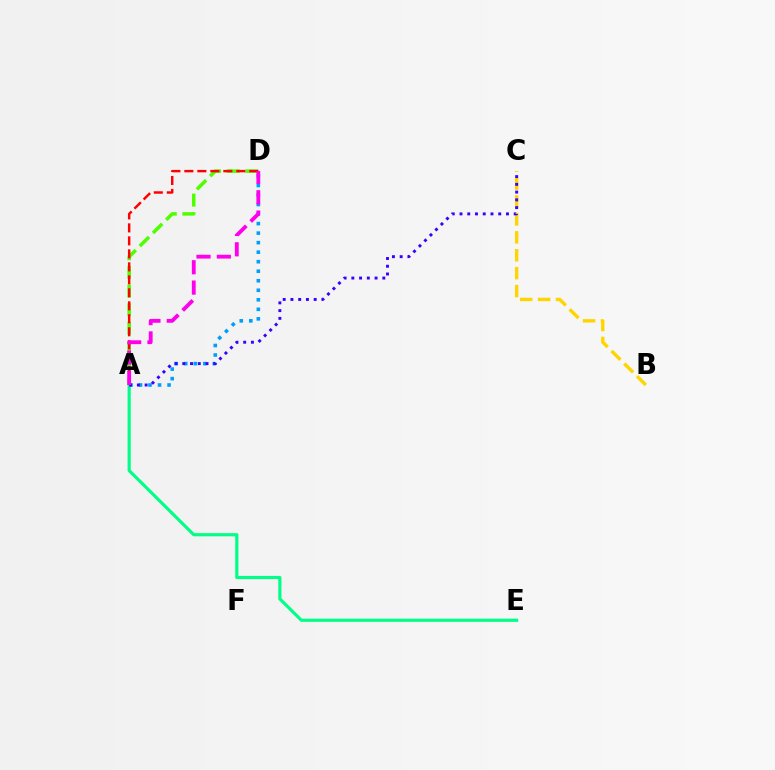{('A', 'E'): [{'color': '#00ff86', 'line_style': 'solid', 'thickness': 2.28}], ('B', 'C'): [{'color': '#ffd500', 'line_style': 'dashed', 'thickness': 2.43}], ('A', 'D'): [{'color': '#4fff00', 'line_style': 'dashed', 'thickness': 2.53}, {'color': '#ff0000', 'line_style': 'dashed', 'thickness': 1.76}, {'color': '#009eff', 'line_style': 'dotted', 'thickness': 2.59}, {'color': '#ff00ed', 'line_style': 'dashed', 'thickness': 2.76}], ('A', 'C'): [{'color': '#3700ff', 'line_style': 'dotted', 'thickness': 2.1}]}